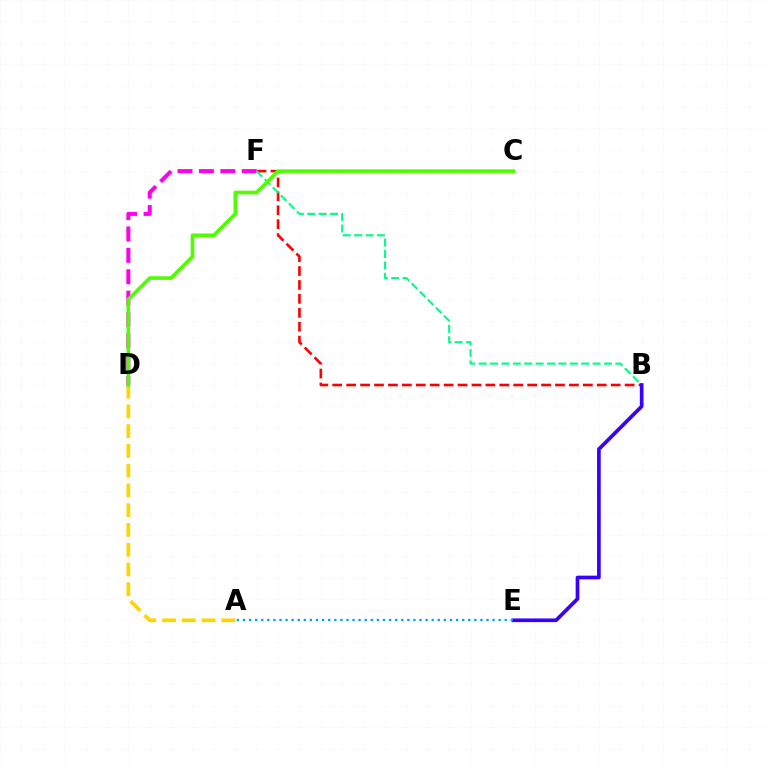{('B', 'F'): [{'color': '#ff0000', 'line_style': 'dashed', 'thickness': 1.89}, {'color': '#00ff86', 'line_style': 'dashed', 'thickness': 1.55}], ('A', 'D'): [{'color': '#ffd500', 'line_style': 'dashed', 'thickness': 2.68}], ('D', 'F'): [{'color': '#ff00ed', 'line_style': 'dashed', 'thickness': 2.91}], ('B', 'E'): [{'color': '#3700ff', 'line_style': 'solid', 'thickness': 2.65}], ('A', 'E'): [{'color': '#009eff', 'line_style': 'dotted', 'thickness': 1.65}], ('C', 'D'): [{'color': '#4fff00', 'line_style': 'solid', 'thickness': 2.62}]}